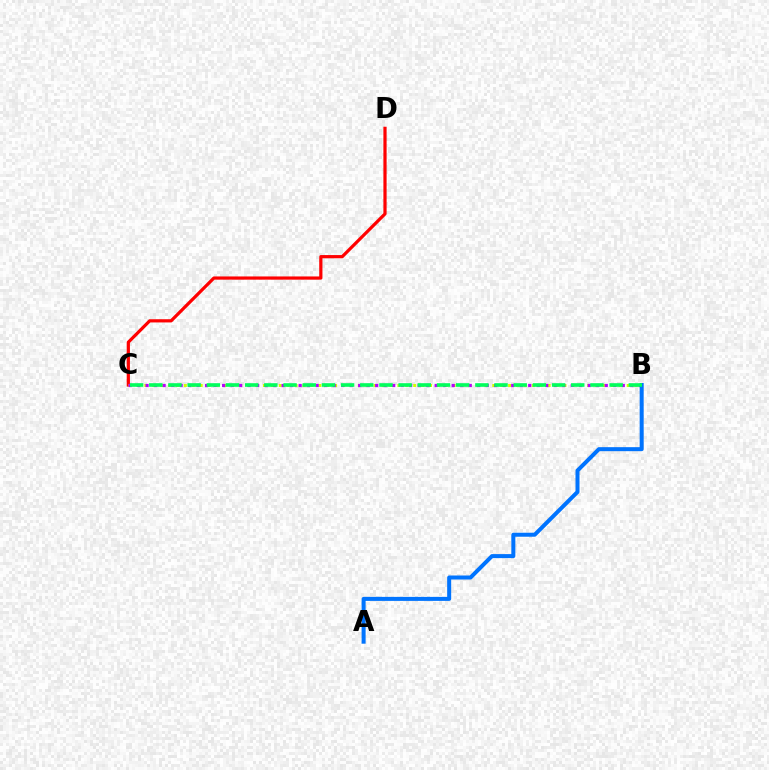{('C', 'D'): [{'color': '#ff0000', 'line_style': 'solid', 'thickness': 2.31}], ('B', 'C'): [{'color': '#d1ff00', 'line_style': 'dotted', 'thickness': 2.15}, {'color': '#b900ff', 'line_style': 'dotted', 'thickness': 2.31}, {'color': '#00ff5c', 'line_style': 'dashed', 'thickness': 2.61}], ('A', 'B'): [{'color': '#0074ff', 'line_style': 'solid', 'thickness': 2.89}]}